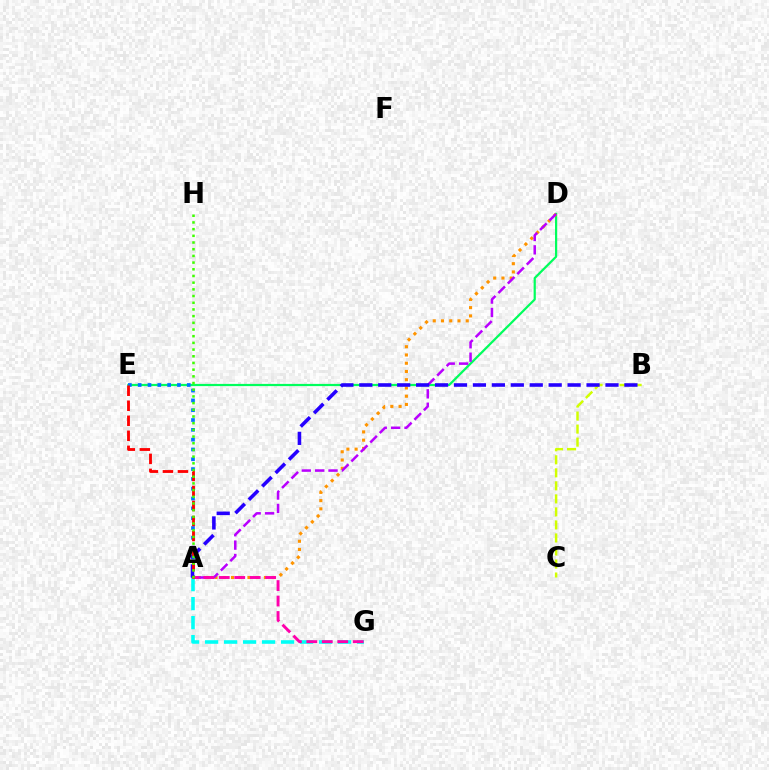{('D', 'E'): [{'color': '#00ff5c', 'line_style': 'solid', 'thickness': 1.59}], ('A', 'E'): [{'color': '#0074ff', 'line_style': 'dotted', 'thickness': 2.67}, {'color': '#ff0000', 'line_style': 'dashed', 'thickness': 2.04}], ('A', 'D'): [{'color': '#ff9400', 'line_style': 'dotted', 'thickness': 2.24}, {'color': '#b900ff', 'line_style': 'dashed', 'thickness': 1.82}], ('B', 'C'): [{'color': '#d1ff00', 'line_style': 'dashed', 'thickness': 1.77}], ('A', 'G'): [{'color': '#00fff6', 'line_style': 'dashed', 'thickness': 2.58}, {'color': '#ff00ac', 'line_style': 'dashed', 'thickness': 2.1}], ('A', 'B'): [{'color': '#2500ff', 'line_style': 'dashed', 'thickness': 2.57}], ('A', 'H'): [{'color': '#3dff00', 'line_style': 'dotted', 'thickness': 1.82}]}